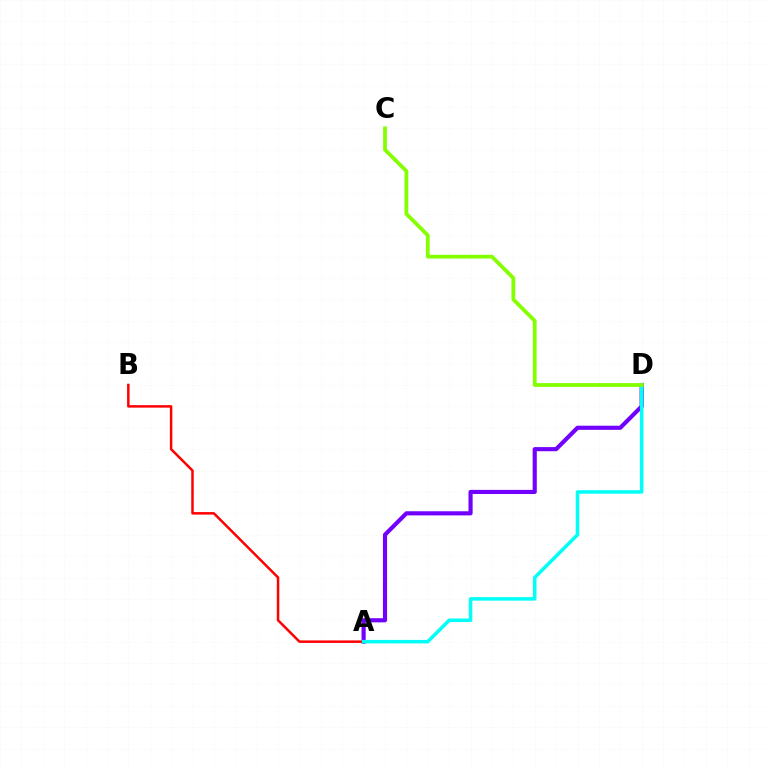{('A', 'D'): [{'color': '#7200ff', 'line_style': 'solid', 'thickness': 2.98}, {'color': '#00fff6', 'line_style': 'solid', 'thickness': 2.53}], ('A', 'B'): [{'color': '#ff0000', 'line_style': 'solid', 'thickness': 1.79}], ('C', 'D'): [{'color': '#84ff00', 'line_style': 'solid', 'thickness': 2.72}]}